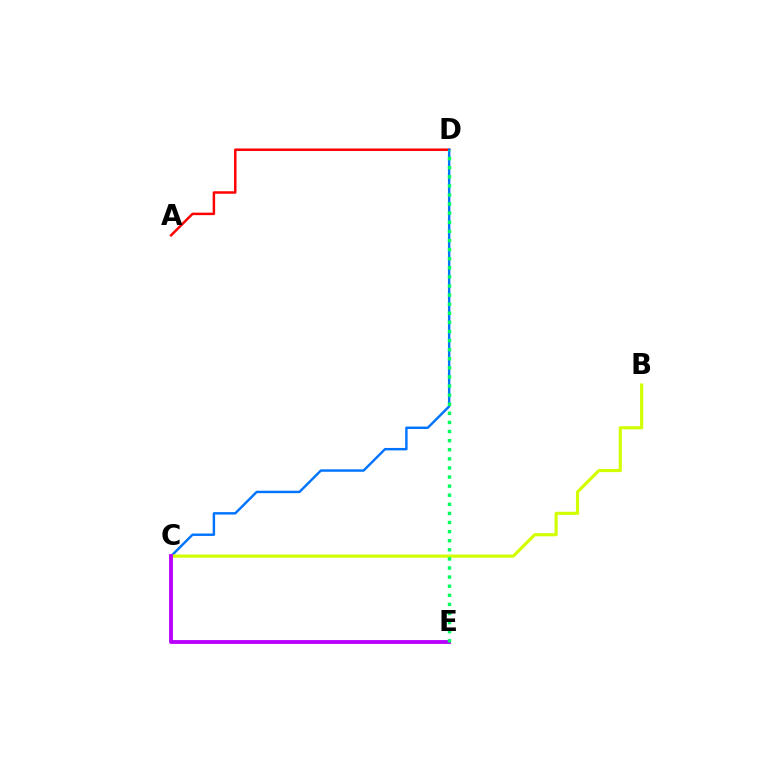{('A', 'D'): [{'color': '#ff0000', 'line_style': 'solid', 'thickness': 1.78}], ('C', 'D'): [{'color': '#0074ff', 'line_style': 'solid', 'thickness': 1.75}], ('B', 'C'): [{'color': '#d1ff00', 'line_style': 'solid', 'thickness': 2.26}], ('C', 'E'): [{'color': '#b900ff', 'line_style': 'solid', 'thickness': 2.77}], ('D', 'E'): [{'color': '#00ff5c', 'line_style': 'dotted', 'thickness': 2.47}]}